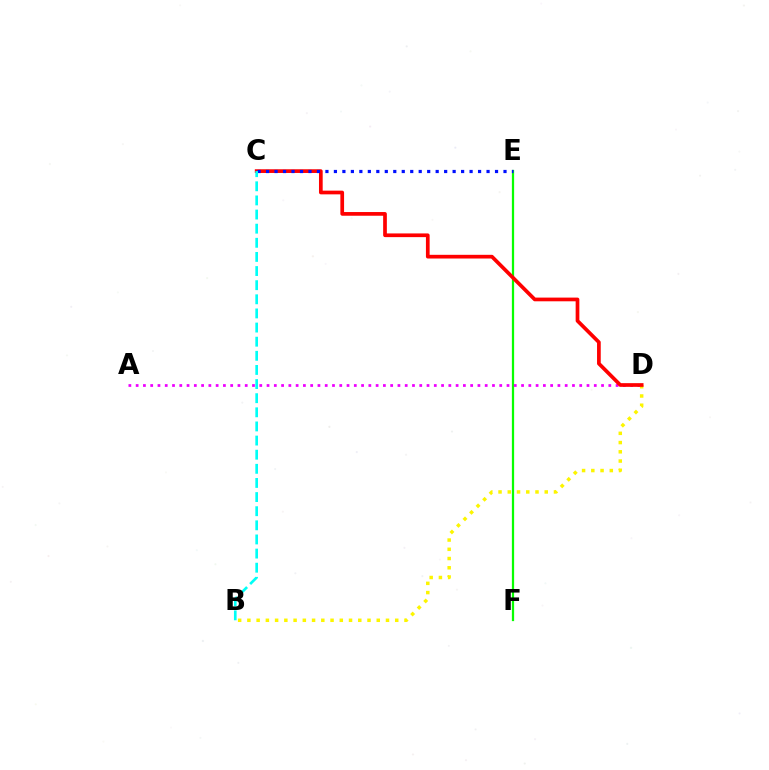{('E', 'F'): [{'color': '#08ff00', 'line_style': 'solid', 'thickness': 1.62}], ('A', 'D'): [{'color': '#ee00ff', 'line_style': 'dotted', 'thickness': 1.98}], ('B', 'D'): [{'color': '#fcf500', 'line_style': 'dotted', 'thickness': 2.51}], ('C', 'D'): [{'color': '#ff0000', 'line_style': 'solid', 'thickness': 2.67}], ('C', 'E'): [{'color': '#0010ff', 'line_style': 'dotted', 'thickness': 2.3}], ('B', 'C'): [{'color': '#00fff6', 'line_style': 'dashed', 'thickness': 1.92}]}